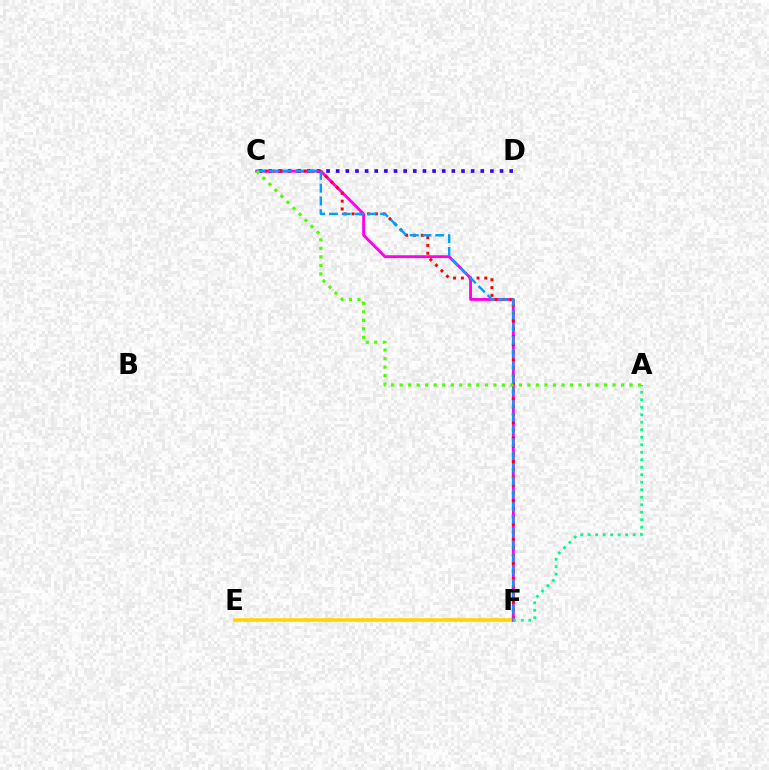{('E', 'F'): [{'color': '#ffd500', 'line_style': 'solid', 'thickness': 2.54}], ('C', 'D'): [{'color': '#3700ff', 'line_style': 'dotted', 'thickness': 2.62}], ('C', 'F'): [{'color': '#ff00ed', 'line_style': 'solid', 'thickness': 2.05}, {'color': '#ff0000', 'line_style': 'dotted', 'thickness': 2.12}, {'color': '#009eff', 'line_style': 'dashed', 'thickness': 1.74}], ('A', 'C'): [{'color': '#4fff00', 'line_style': 'dotted', 'thickness': 2.31}], ('A', 'F'): [{'color': '#00ff86', 'line_style': 'dotted', 'thickness': 2.04}]}